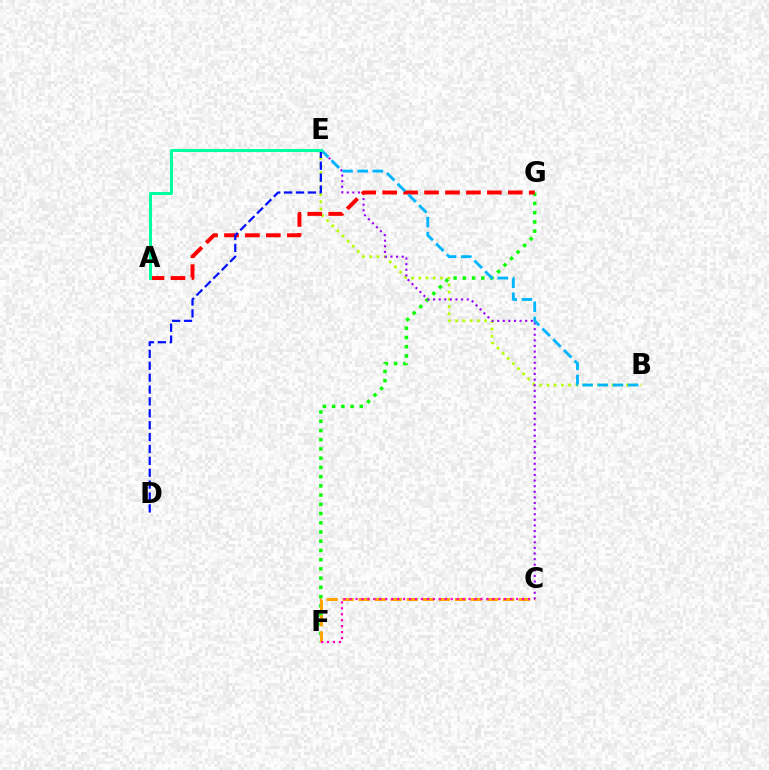{('F', 'G'): [{'color': '#08ff00', 'line_style': 'dotted', 'thickness': 2.51}], ('C', 'F'): [{'color': '#ffa500', 'line_style': 'dashed', 'thickness': 2.18}, {'color': '#ff00bd', 'line_style': 'dotted', 'thickness': 1.62}], ('B', 'E'): [{'color': '#b3ff00', 'line_style': 'dotted', 'thickness': 1.97}, {'color': '#00b5ff', 'line_style': 'dashed', 'thickness': 2.06}], ('C', 'E'): [{'color': '#9b00ff', 'line_style': 'dotted', 'thickness': 1.52}], ('A', 'G'): [{'color': '#ff0000', 'line_style': 'dashed', 'thickness': 2.84}], ('D', 'E'): [{'color': '#0010ff', 'line_style': 'dashed', 'thickness': 1.62}], ('A', 'E'): [{'color': '#00ff9d', 'line_style': 'solid', 'thickness': 2.17}]}